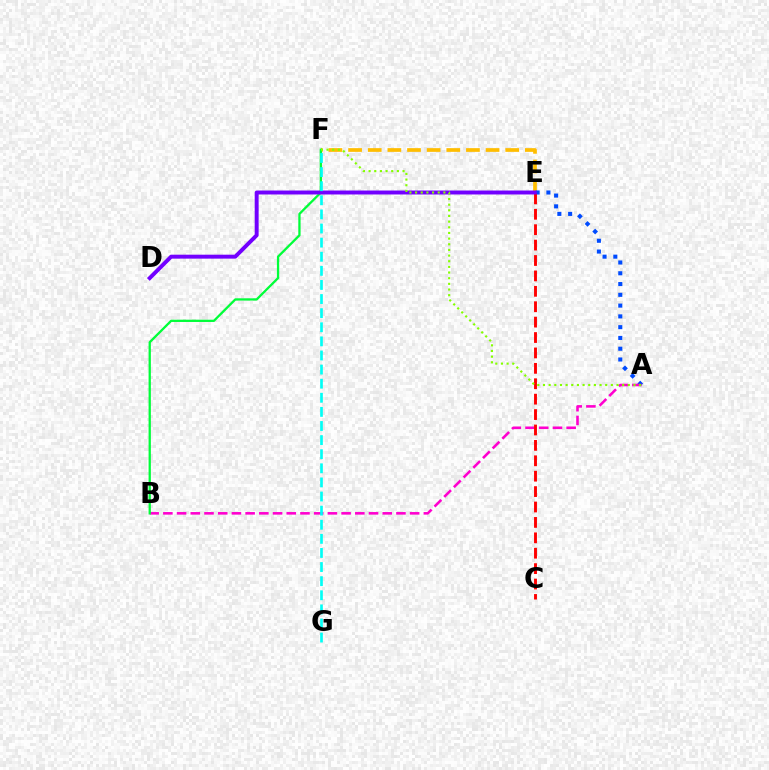{('E', 'F'): [{'color': '#ffbd00', 'line_style': 'dashed', 'thickness': 2.67}], ('A', 'E'): [{'color': '#004bff', 'line_style': 'dotted', 'thickness': 2.93}], ('A', 'B'): [{'color': '#ff00cf', 'line_style': 'dashed', 'thickness': 1.86}], ('B', 'F'): [{'color': '#00ff39', 'line_style': 'solid', 'thickness': 1.64}], ('C', 'E'): [{'color': '#ff0000', 'line_style': 'dashed', 'thickness': 2.09}], ('D', 'E'): [{'color': '#7200ff', 'line_style': 'solid', 'thickness': 2.84}], ('A', 'F'): [{'color': '#84ff00', 'line_style': 'dotted', 'thickness': 1.54}], ('F', 'G'): [{'color': '#00fff6', 'line_style': 'dashed', 'thickness': 1.92}]}